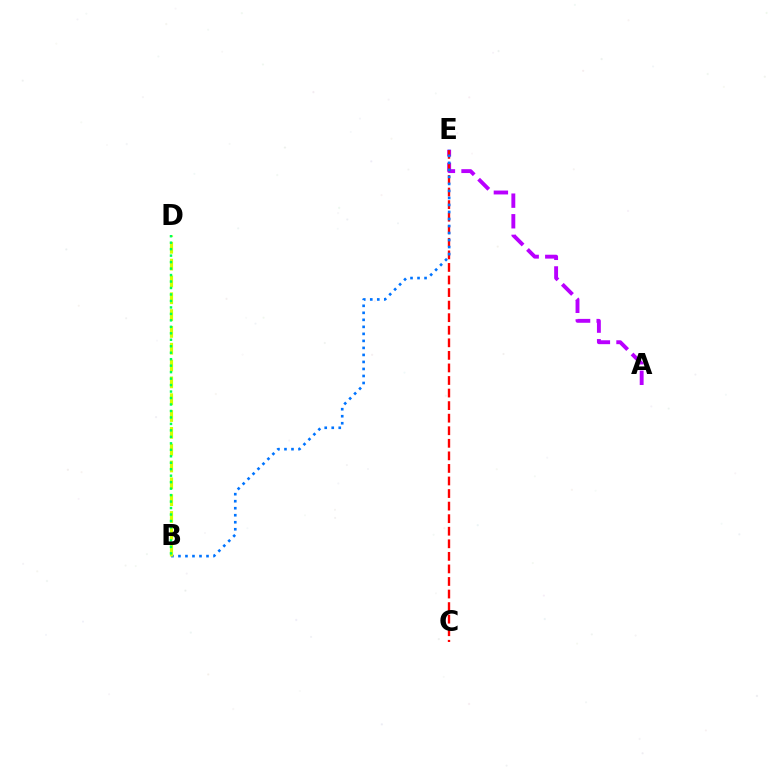{('A', 'E'): [{'color': '#b900ff', 'line_style': 'dashed', 'thickness': 2.8}], ('C', 'E'): [{'color': '#ff0000', 'line_style': 'dashed', 'thickness': 1.71}], ('B', 'E'): [{'color': '#0074ff', 'line_style': 'dotted', 'thickness': 1.91}], ('B', 'D'): [{'color': '#d1ff00', 'line_style': 'dashed', 'thickness': 2.29}, {'color': '#00ff5c', 'line_style': 'dotted', 'thickness': 1.76}]}